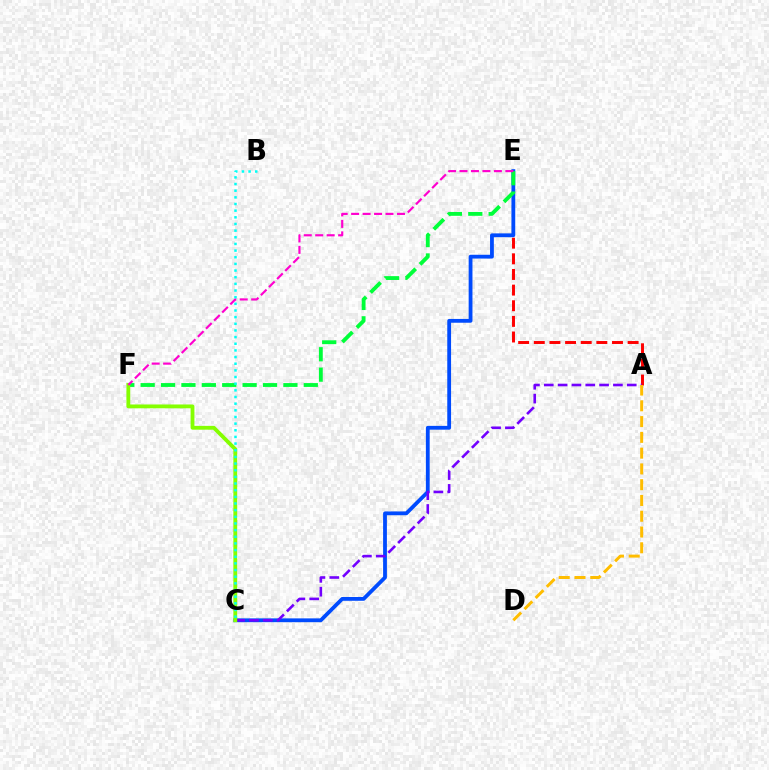{('A', 'E'): [{'color': '#ff0000', 'line_style': 'dashed', 'thickness': 2.12}], ('C', 'E'): [{'color': '#004bff', 'line_style': 'solid', 'thickness': 2.74}], ('A', 'C'): [{'color': '#7200ff', 'line_style': 'dashed', 'thickness': 1.88}], ('E', 'F'): [{'color': '#00ff39', 'line_style': 'dashed', 'thickness': 2.77}, {'color': '#ff00cf', 'line_style': 'dashed', 'thickness': 1.56}], ('A', 'D'): [{'color': '#ffbd00', 'line_style': 'dashed', 'thickness': 2.14}], ('C', 'F'): [{'color': '#84ff00', 'line_style': 'solid', 'thickness': 2.75}], ('B', 'C'): [{'color': '#00fff6', 'line_style': 'dotted', 'thickness': 1.81}]}